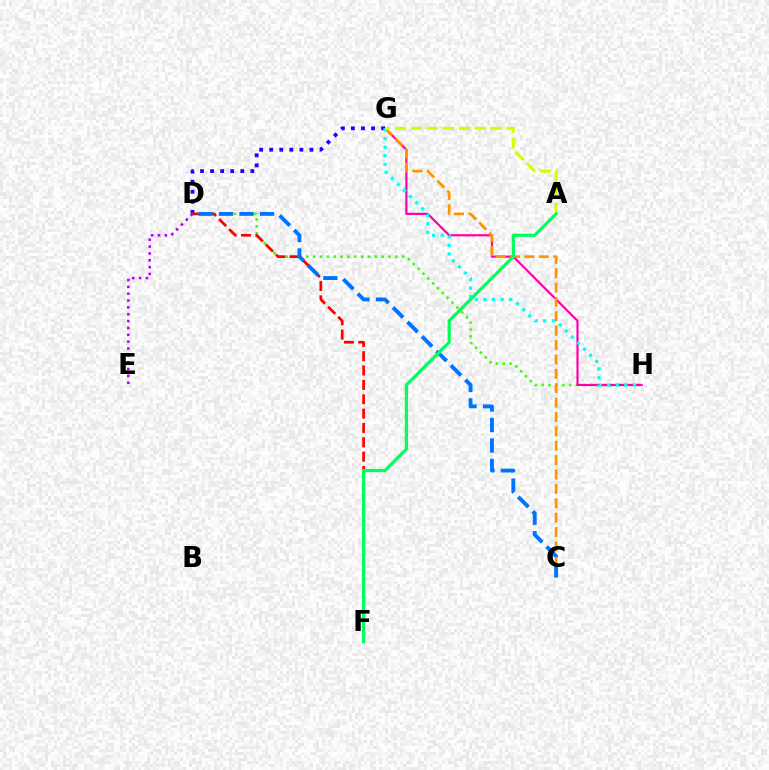{('D', 'H'): [{'color': '#3dff00', 'line_style': 'dotted', 'thickness': 1.86}], ('G', 'H'): [{'color': '#ff00ac', 'line_style': 'solid', 'thickness': 1.58}, {'color': '#00fff6', 'line_style': 'dotted', 'thickness': 2.33}], ('D', 'G'): [{'color': '#2500ff', 'line_style': 'dotted', 'thickness': 2.73}], ('C', 'G'): [{'color': '#ff9400', 'line_style': 'dashed', 'thickness': 1.95}], ('D', 'F'): [{'color': '#ff0000', 'line_style': 'dashed', 'thickness': 1.95}], ('D', 'E'): [{'color': '#b900ff', 'line_style': 'dotted', 'thickness': 1.86}], ('A', 'G'): [{'color': '#d1ff00', 'line_style': 'dashed', 'thickness': 2.16}], ('C', 'D'): [{'color': '#0074ff', 'line_style': 'dashed', 'thickness': 2.78}], ('A', 'F'): [{'color': '#00ff5c', 'line_style': 'solid', 'thickness': 2.29}]}